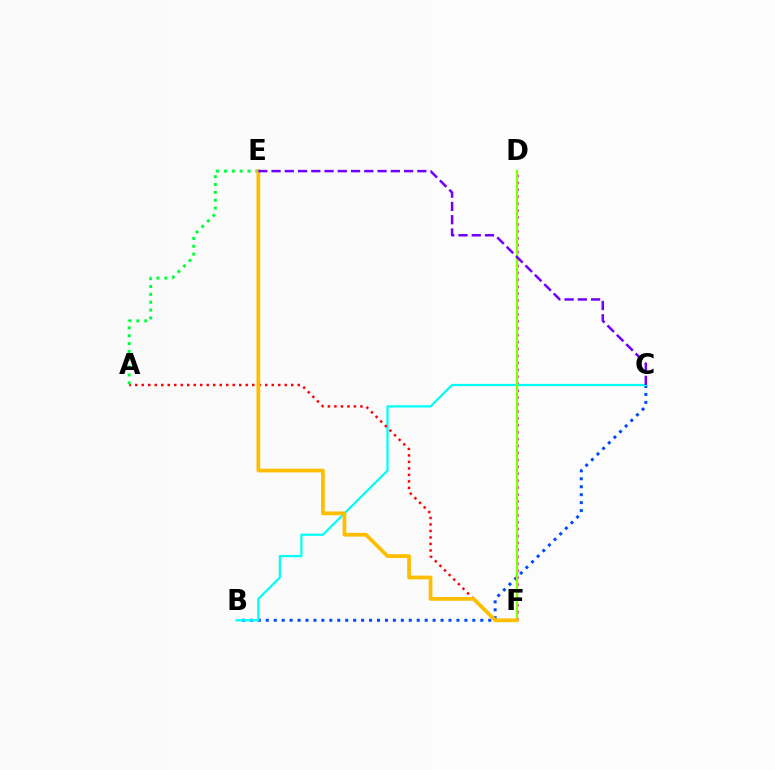{('B', 'C'): [{'color': '#004bff', 'line_style': 'dotted', 'thickness': 2.16}, {'color': '#00fff6', 'line_style': 'solid', 'thickness': 1.61}], ('D', 'F'): [{'color': '#ff00cf', 'line_style': 'dotted', 'thickness': 1.88}, {'color': '#84ff00', 'line_style': 'solid', 'thickness': 1.67}], ('A', 'F'): [{'color': '#ff0000', 'line_style': 'dotted', 'thickness': 1.77}], ('A', 'E'): [{'color': '#00ff39', 'line_style': 'dotted', 'thickness': 2.13}], ('E', 'F'): [{'color': '#ffbd00', 'line_style': 'solid', 'thickness': 2.69}], ('C', 'E'): [{'color': '#7200ff', 'line_style': 'dashed', 'thickness': 1.8}]}